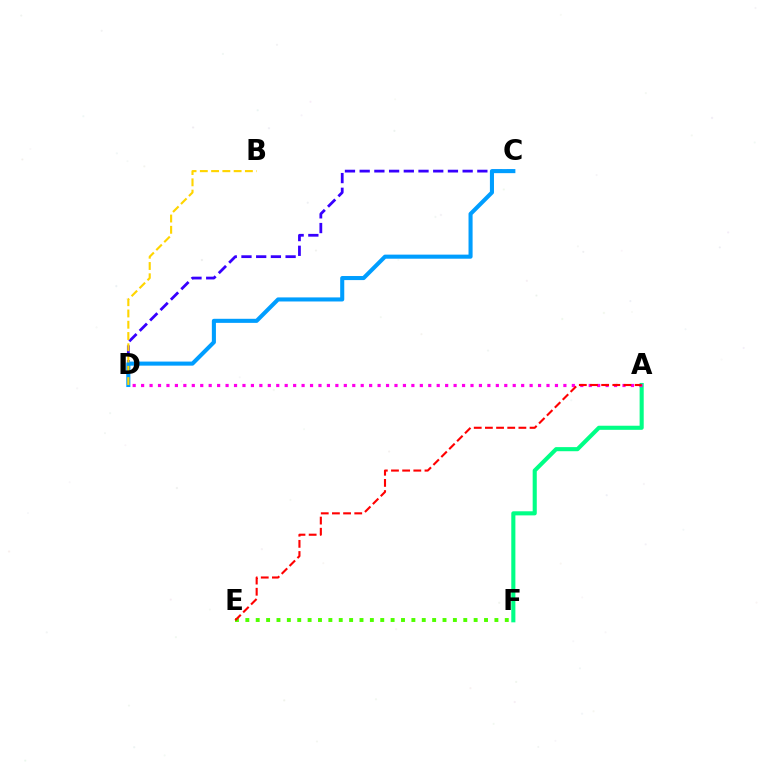{('E', 'F'): [{'color': '#4fff00', 'line_style': 'dotted', 'thickness': 2.82}], ('A', 'F'): [{'color': '#00ff86', 'line_style': 'solid', 'thickness': 2.95}], ('C', 'D'): [{'color': '#3700ff', 'line_style': 'dashed', 'thickness': 2.0}, {'color': '#009eff', 'line_style': 'solid', 'thickness': 2.93}], ('A', 'D'): [{'color': '#ff00ed', 'line_style': 'dotted', 'thickness': 2.29}], ('B', 'D'): [{'color': '#ffd500', 'line_style': 'dashed', 'thickness': 1.53}], ('A', 'E'): [{'color': '#ff0000', 'line_style': 'dashed', 'thickness': 1.52}]}